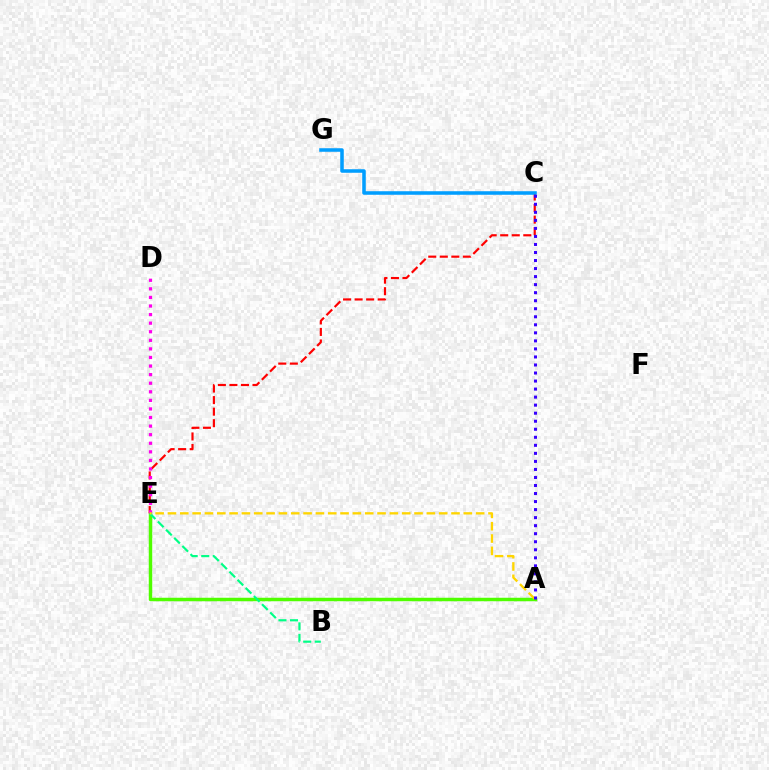{('A', 'E'): [{'color': '#4fff00', 'line_style': 'solid', 'thickness': 2.51}, {'color': '#ffd500', 'line_style': 'dashed', 'thickness': 1.67}], ('C', 'E'): [{'color': '#ff0000', 'line_style': 'dashed', 'thickness': 1.57}], ('C', 'G'): [{'color': '#009eff', 'line_style': 'solid', 'thickness': 2.55}], ('D', 'E'): [{'color': '#ff00ed', 'line_style': 'dotted', 'thickness': 2.33}], ('B', 'E'): [{'color': '#00ff86', 'line_style': 'dashed', 'thickness': 1.57}], ('A', 'C'): [{'color': '#3700ff', 'line_style': 'dotted', 'thickness': 2.18}]}